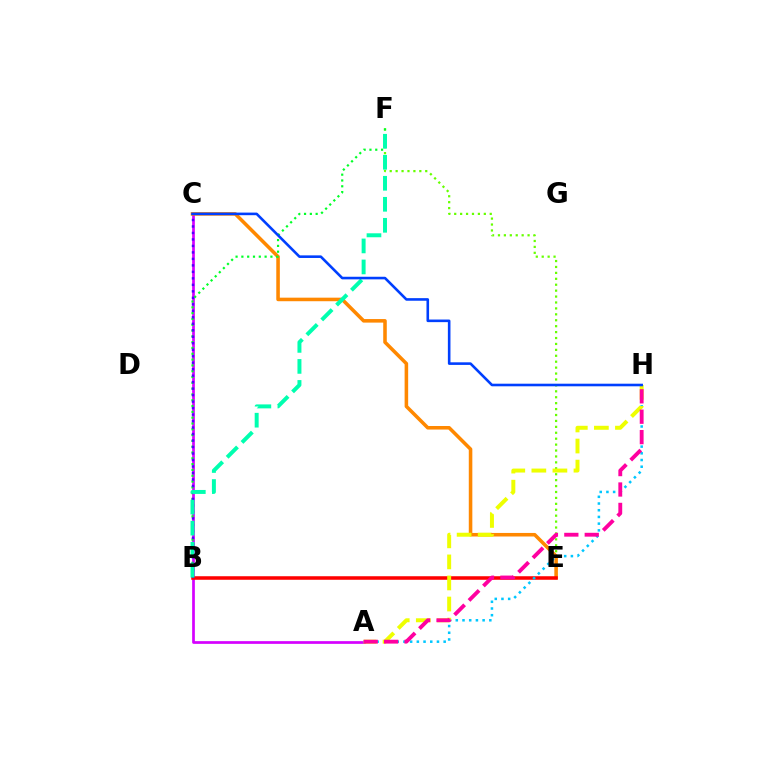{('E', 'F'): [{'color': '#66ff00', 'line_style': 'dotted', 'thickness': 1.61}], ('A', 'C'): [{'color': '#d600ff', 'line_style': 'solid', 'thickness': 1.95}], ('C', 'E'): [{'color': '#ff8800', 'line_style': 'solid', 'thickness': 2.56}], ('B', 'F'): [{'color': '#00ff27', 'line_style': 'dotted', 'thickness': 1.58}, {'color': '#00ffaf', 'line_style': 'dashed', 'thickness': 2.85}], ('B', 'E'): [{'color': '#ff0000', 'line_style': 'solid', 'thickness': 2.55}], ('A', 'H'): [{'color': '#00c7ff', 'line_style': 'dotted', 'thickness': 1.82}, {'color': '#eeff00', 'line_style': 'dashed', 'thickness': 2.86}, {'color': '#ff00a0', 'line_style': 'dashed', 'thickness': 2.77}], ('B', 'C'): [{'color': '#4f00ff', 'line_style': 'dotted', 'thickness': 1.76}], ('C', 'H'): [{'color': '#003fff', 'line_style': 'solid', 'thickness': 1.87}]}